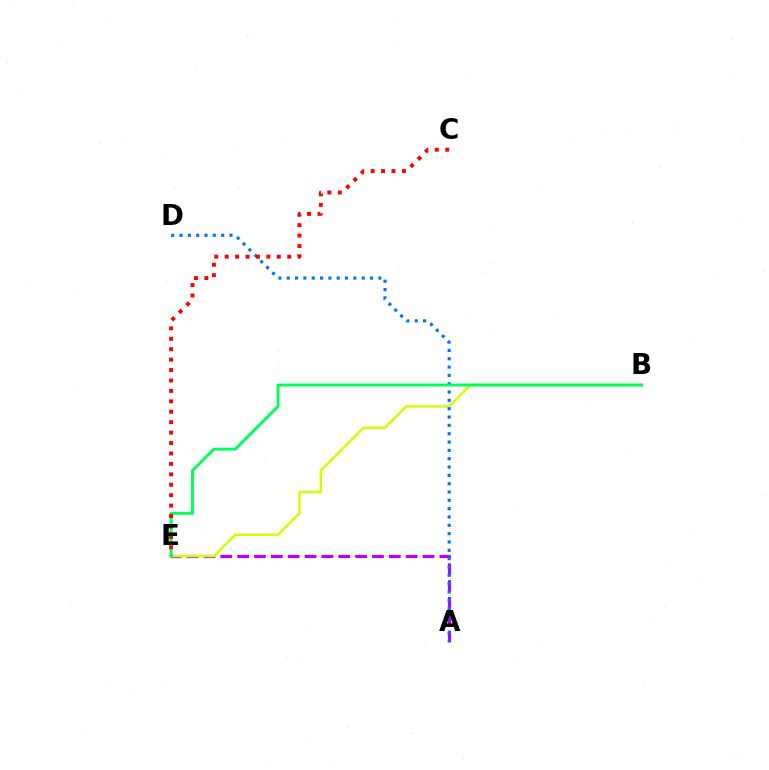{('A', 'E'): [{'color': '#b900ff', 'line_style': 'dashed', 'thickness': 2.29}], ('B', 'E'): [{'color': '#d1ff00', 'line_style': 'solid', 'thickness': 1.78}, {'color': '#00ff5c', 'line_style': 'solid', 'thickness': 2.11}], ('A', 'D'): [{'color': '#0074ff', 'line_style': 'dotted', 'thickness': 2.26}], ('C', 'E'): [{'color': '#ff0000', 'line_style': 'dotted', 'thickness': 2.83}]}